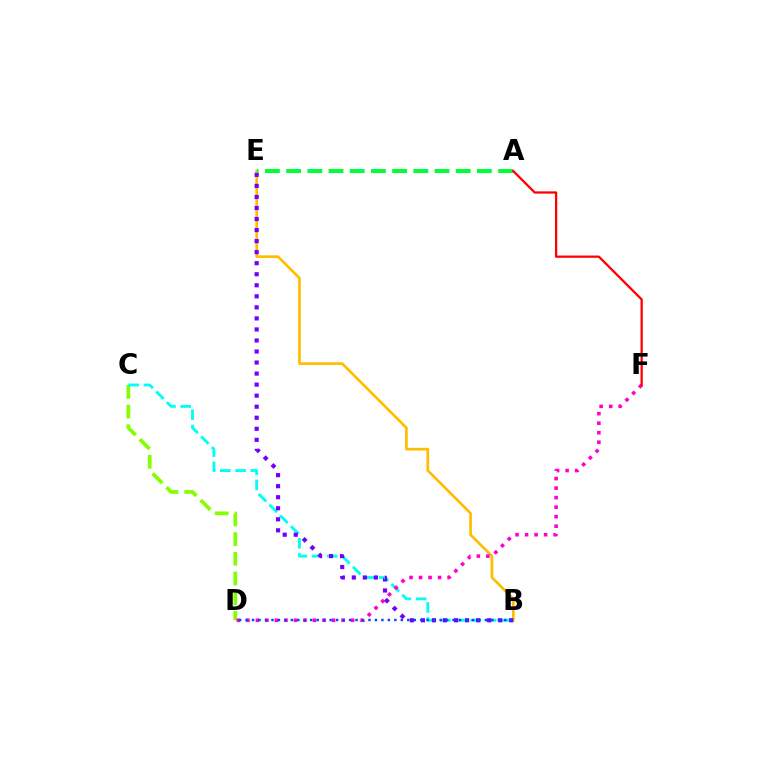{('C', 'D'): [{'color': '#84ff00', 'line_style': 'dashed', 'thickness': 2.67}], ('B', 'E'): [{'color': '#ffbd00', 'line_style': 'solid', 'thickness': 1.93}, {'color': '#7200ff', 'line_style': 'dotted', 'thickness': 3.0}], ('B', 'C'): [{'color': '#00fff6', 'line_style': 'dashed', 'thickness': 2.07}], ('D', 'F'): [{'color': '#ff00cf', 'line_style': 'dotted', 'thickness': 2.59}], ('B', 'D'): [{'color': '#004bff', 'line_style': 'dotted', 'thickness': 1.76}], ('A', 'E'): [{'color': '#00ff39', 'line_style': 'dashed', 'thickness': 2.88}], ('A', 'F'): [{'color': '#ff0000', 'line_style': 'solid', 'thickness': 1.64}]}